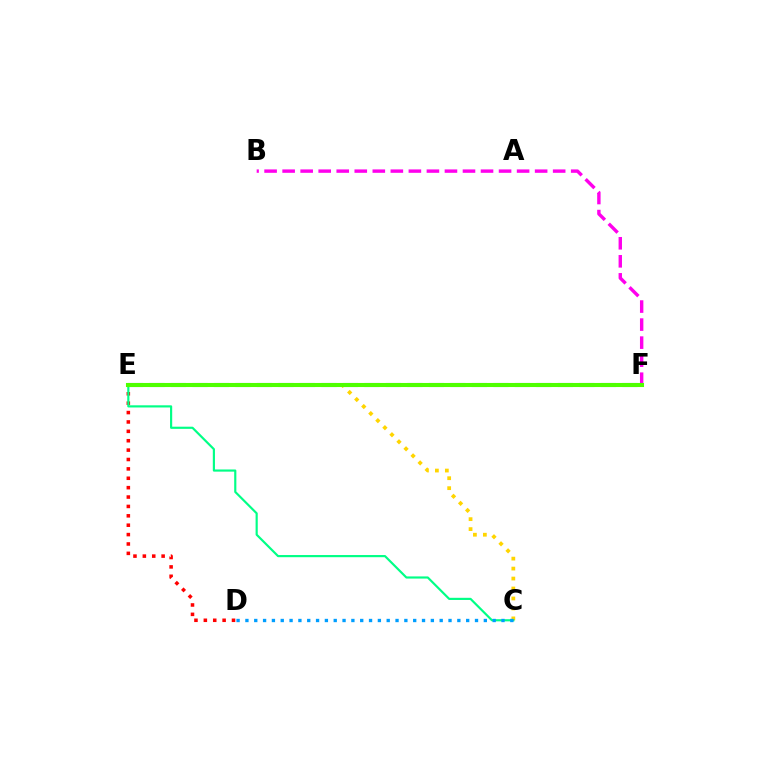{('C', 'E'): [{'color': '#ffd500', 'line_style': 'dotted', 'thickness': 2.71}, {'color': '#00ff86', 'line_style': 'solid', 'thickness': 1.56}], ('D', 'E'): [{'color': '#ff0000', 'line_style': 'dotted', 'thickness': 2.55}], ('E', 'F'): [{'color': '#3700ff', 'line_style': 'dashed', 'thickness': 2.92}, {'color': '#4fff00', 'line_style': 'solid', 'thickness': 2.93}], ('B', 'F'): [{'color': '#ff00ed', 'line_style': 'dashed', 'thickness': 2.45}], ('C', 'D'): [{'color': '#009eff', 'line_style': 'dotted', 'thickness': 2.4}]}